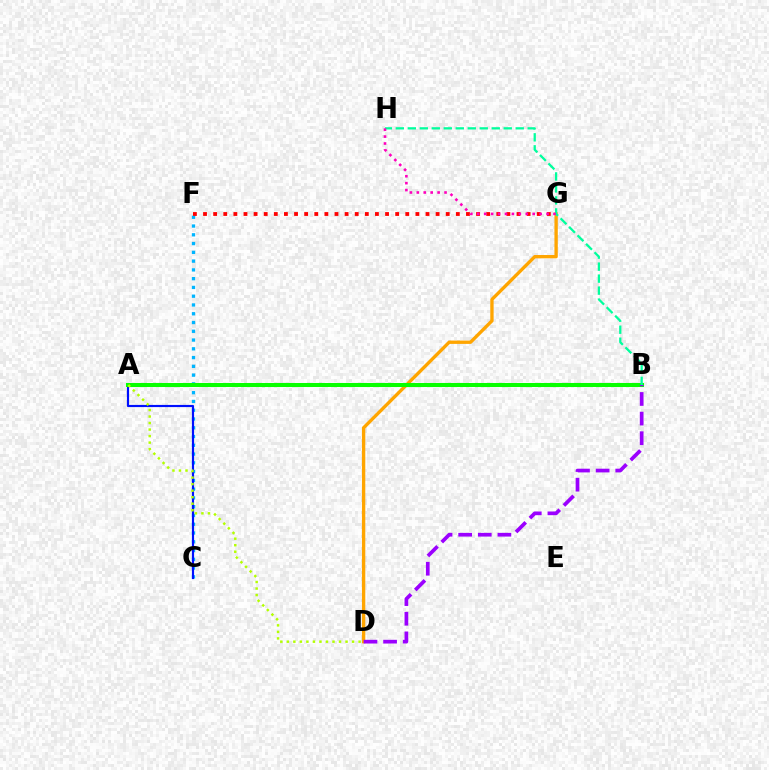{('C', 'F'): [{'color': '#00b5ff', 'line_style': 'dotted', 'thickness': 2.38}], ('A', 'C'): [{'color': '#0010ff', 'line_style': 'solid', 'thickness': 1.56}], ('D', 'G'): [{'color': '#ffa500', 'line_style': 'solid', 'thickness': 2.41}], ('A', 'B'): [{'color': '#08ff00', 'line_style': 'solid', 'thickness': 2.91}], ('A', 'D'): [{'color': '#b3ff00', 'line_style': 'dotted', 'thickness': 1.77}], ('F', 'G'): [{'color': '#ff0000', 'line_style': 'dotted', 'thickness': 2.75}], ('B', 'H'): [{'color': '#00ff9d', 'line_style': 'dashed', 'thickness': 1.63}], ('G', 'H'): [{'color': '#ff00bd', 'line_style': 'dotted', 'thickness': 1.88}], ('B', 'D'): [{'color': '#9b00ff', 'line_style': 'dashed', 'thickness': 2.67}]}